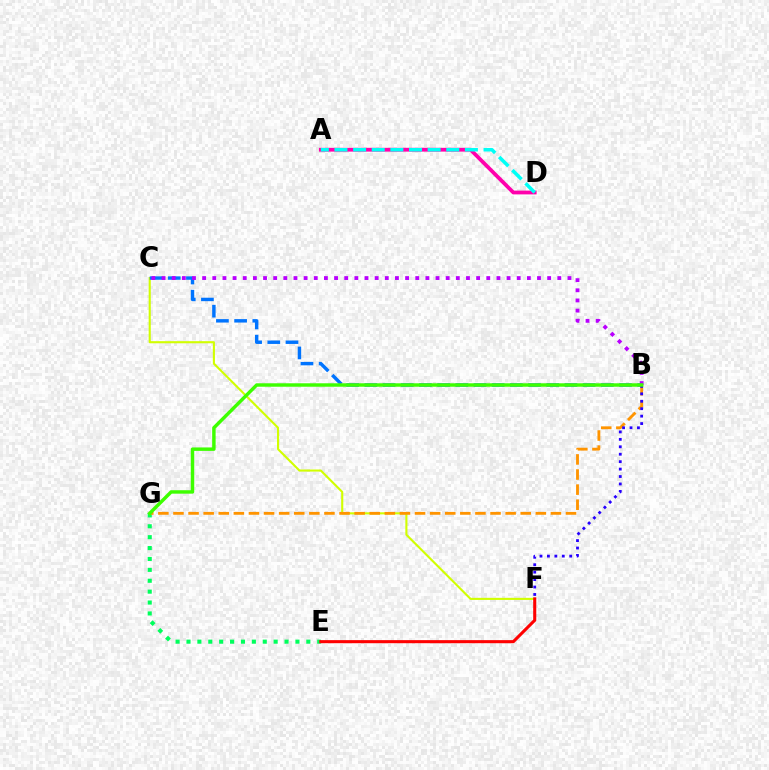{('C', 'F'): [{'color': '#d1ff00', 'line_style': 'solid', 'thickness': 1.52}], ('E', 'G'): [{'color': '#00ff5c', 'line_style': 'dotted', 'thickness': 2.96}], ('B', 'C'): [{'color': '#0074ff', 'line_style': 'dashed', 'thickness': 2.47}, {'color': '#b900ff', 'line_style': 'dotted', 'thickness': 2.76}], ('A', 'D'): [{'color': '#ff00ac', 'line_style': 'solid', 'thickness': 2.72}, {'color': '#00fff6', 'line_style': 'dashed', 'thickness': 2.53}], ('E', 'F'): [{'color': '#ff0000', 'line_style': 'solid', 'thickness': 2.22}], ('B', 'G'): [{'color': '#ff9400', 'line_style': 'dashed', 'thickness': 2.05}, {'color': '#3dff00', 'line_style': 'solid', 'thickness': 2.48}], ('B', 'F'): [{'color': '#2500ff', 'line_style': 'dotted', 'thickness': 2.02}]}